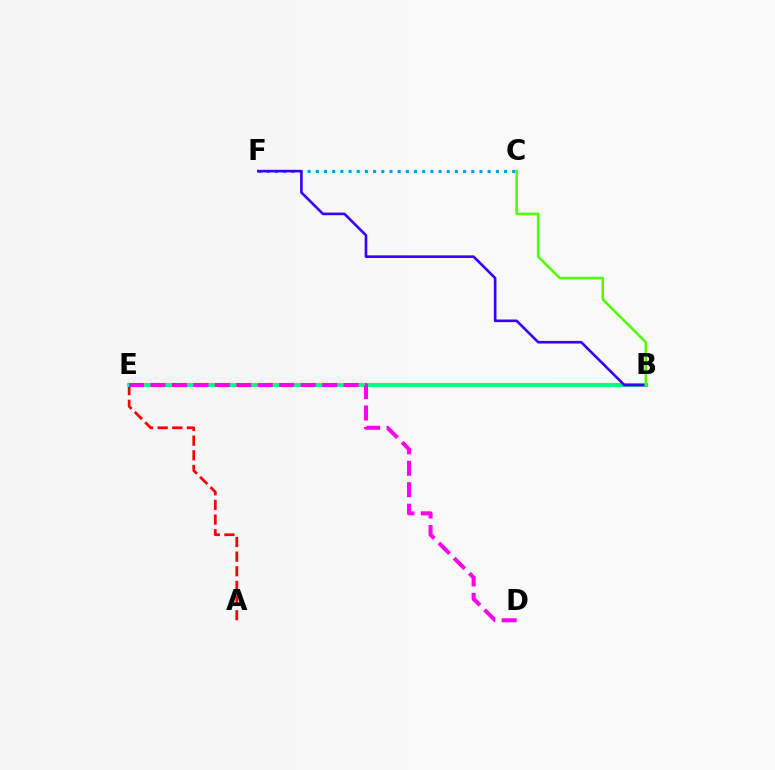{('B', 'E'): [{'color': '#ffd500', 'line_style': 'solid', 'thickness': 2.99}, {'color': '#00ff86', 'line_style': 'solid', 'thickness': 2.75}], ('A', 'E'): [{'color': '#ff0000', 'line_style': 'dashed', 'thickness': 1.99}], ('C', 'F'): [{'color': '#009eff', 'line_style': 'dotted', 'thickness': 2.22}], ('B', 'F'): [{'color': '#3700ff', 'line_style': 'solid', 'thickness': 1.89}], ('D', 'E'): [{'color': '#ff00ed', 'line_style': 'dashed', 'thickness': 2.91}], ('B', 'C'): [{'color': '#4fff00', 'line_style': 'solid', 'thickness': 1.84}]}